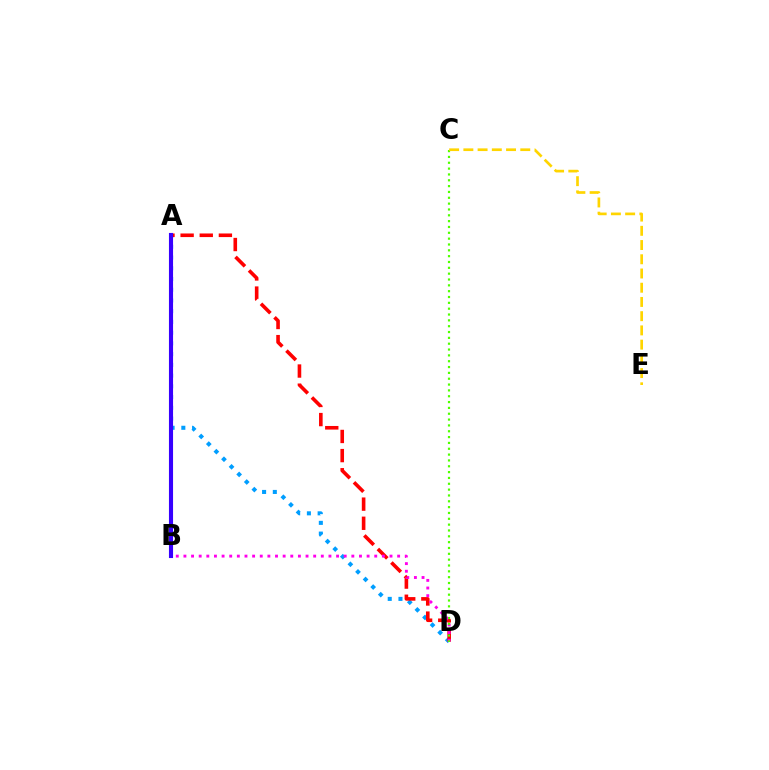{('A', 'D'): [{'color': '#009eff', 'line_style': 'dotted', 'thickness': 2.92}, {'color': '#ff0000', 'line_style': 'dashed', 'thickness': 2.6}], ('A', 'B'): [{'color': '#00ff86', 'line_style': 'solid', 'thickness': 2.58}, {'color': '#3700ff', 'line_style': 'solid', 'thickness': 2.96}], ('B', 'D'): [{'color': '#ff00ed', 'line_style': 'dotted', 'thickness': 2.07}], ('C', 'D'): [{'color': '#4fff00', 'line_style': 'dotted', 'thickness': 1.59}], ('C', 'E'): [{'color': '#ffd500', 'line_style': 'dashed', 'thickness': 1.93}]}